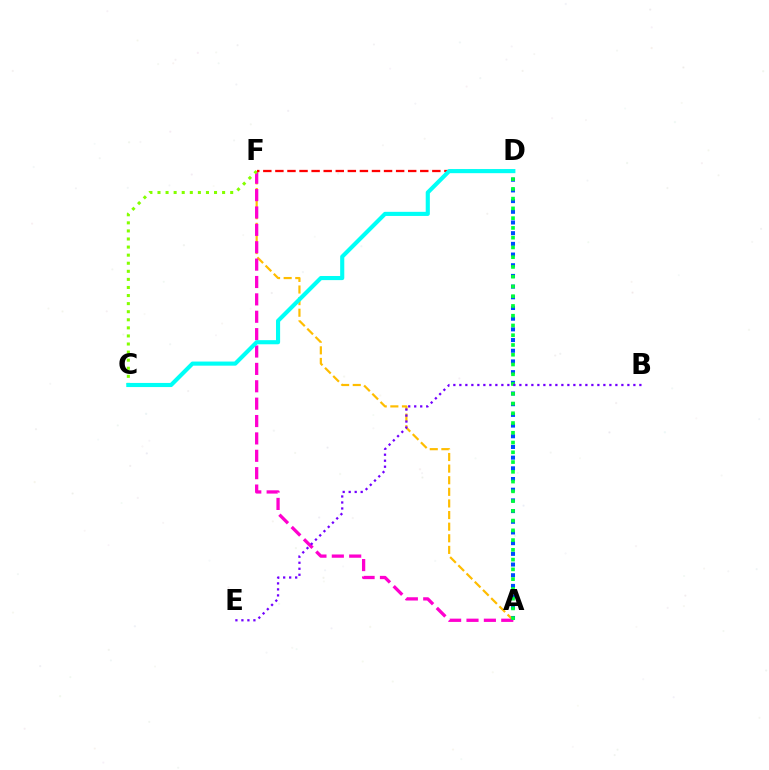{('A', 'D'): [{'color': '#004bff', 'line_style': 'dotted', 'thickness': 2.9}, {'color': '#00ff39', 'line_style': 'dotted', 'thickness': 2.65}], ('A', 'F'): [{'color': '#ffbd00', 'line_style': 'dashed', 'thickness': 1.58}, {'color': '#ff00cf', 'line_style': 'dashed', 'thickness': 2.36}], ('C', 'F'): [{'color': '#84ff00', 'line_style': 'dotted', 'thickness': 2.19}], ('D', 'F'): [{'color': '#ff0000', 'line_style': 'dashed', 'thickness': 1.64}], ('B', 'E'): [{'color': '#7200ff', 'line_style': 'dotted', 'thickness': 1.63}], ('C', 'D'): [{'color': '#00fff6', 'line_style': 'solid', 'thickness': 2.97}]}